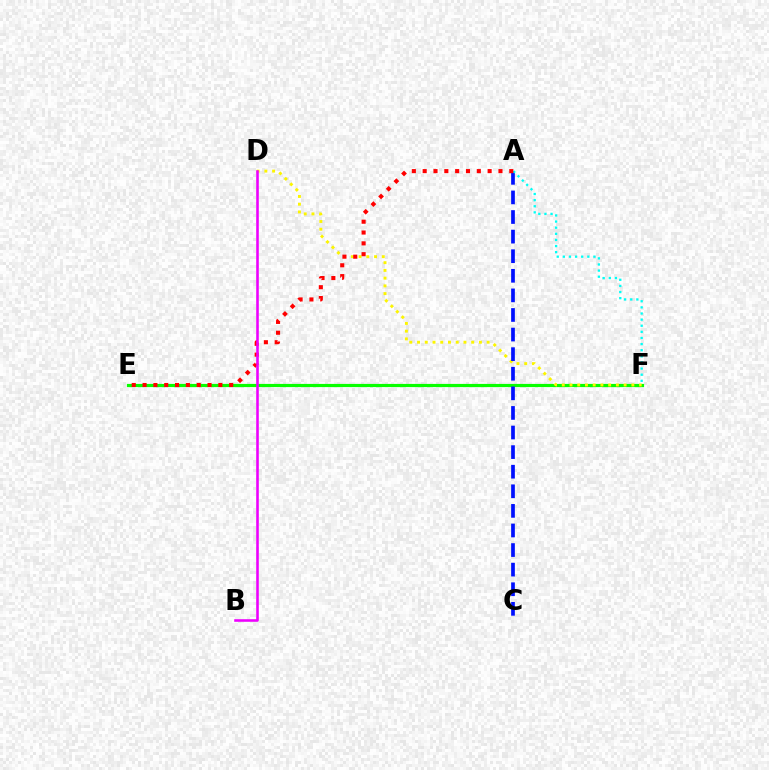{('E', 'F'): [{'color': '#08ff00', 'line_style': 'solid', 'thickness': 2.29}], ('D', 'F'): [{'color': '#fcf500', 'line_style': 'dotted', 'thickness': 2.1}], ('A', 'C'): [{'color': '#0010ff', 'line_style': 'dashed', 'thickness': 2.66}], ('A', 'F'): [{'color': '#00fff6', 'line_style': 'dotted', 'thickness': 1.66}], ('A', 'E'): [{'color': '#ff0000', 'line_style': 'dotted', 'thickness': 2.94}], ('B', 'D'): [{'color': '#ee00ff', 'line_style': 'solid', 'thickness': 1.85}]}